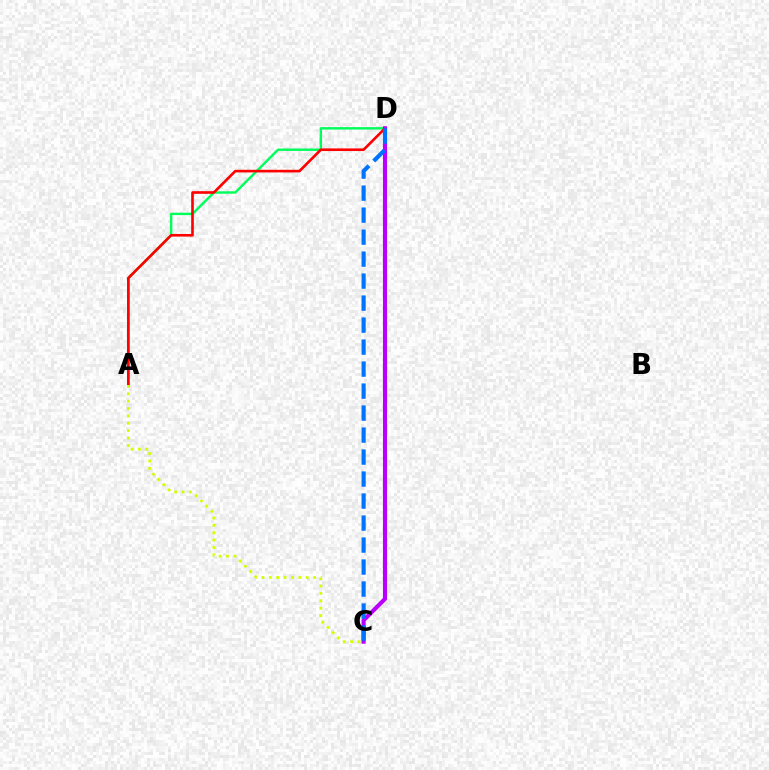{('A', 'D'): [{'color': '#00ff5c', 'line_style': 'solid', 'thickness': 1.75}, {'color': '#ff0000', 'line_style': 'solid', 'thickness': 1.9}], ('C', 'D'): [{'color': '#b900ff', 'line_style': 'solid', 'thickness': 2.95}, {'color': '#0074ff', 'line_style': 'dashed', 'thickness': 2.99}], ('A', 'C'): [{'color': '#d1ff00', 'line_style': 'dotted', 'thickness': 2.01}]}